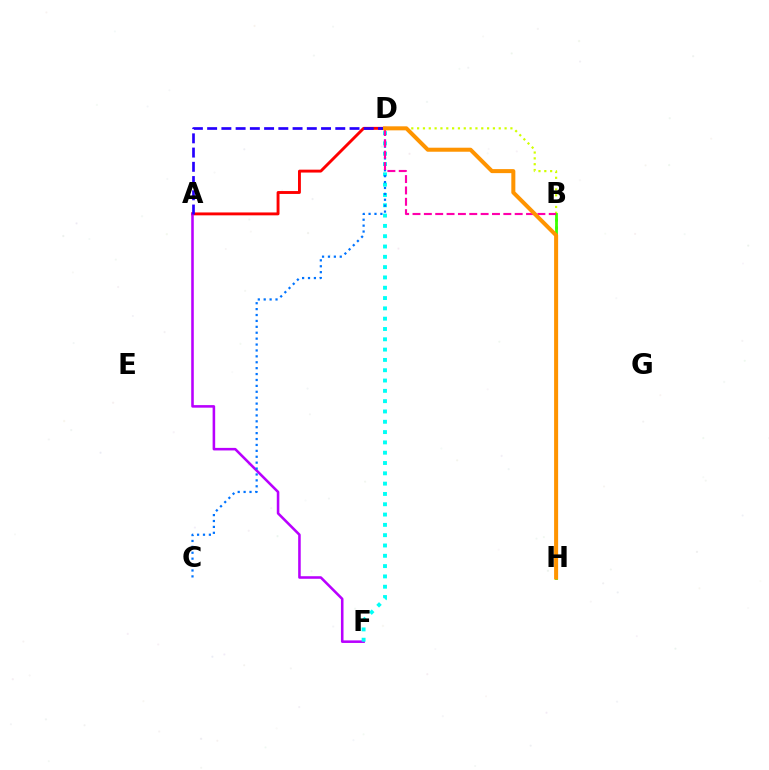{('B', 'H'): [{'color': '#00ff5c', 'line_style': 'dotted', 'thickness': 2.16}, {'color': '#3dff00', 'line_style': 'solid', 'thickness': 2.01}], ('A', 'D'): [{'color': '#ff0000', 'line_style': 'solid', 'thickness': 2.08}, {'color': '#2500ff', 'line_style': 'dashed', 'thickness': 1.93}], ('A', 'F'): [{'color': '#b900ff', 'line_style': 'solid', 'thickness': 1.85}], ('D', 'F'): [{'color': '#00fff6', 'line_style': 'dotted', 'thickness': 2.8}], ('B', 'D'): [{'color': '#d1ff00', 'line_style': 'dotted', 'thickness': 1.58}, {'color': '#ff00ac', 'line_style': 'dashed', 'thickness': 1.54}], ('C', 'D'): [{'color': '#0074ff', 'line_style': 'dotted', 'thickness': 1.6}], ('D', 'H'): [{'color': '#ff9400', 'line_style': 'solid', 'thickness': 2.9}]}